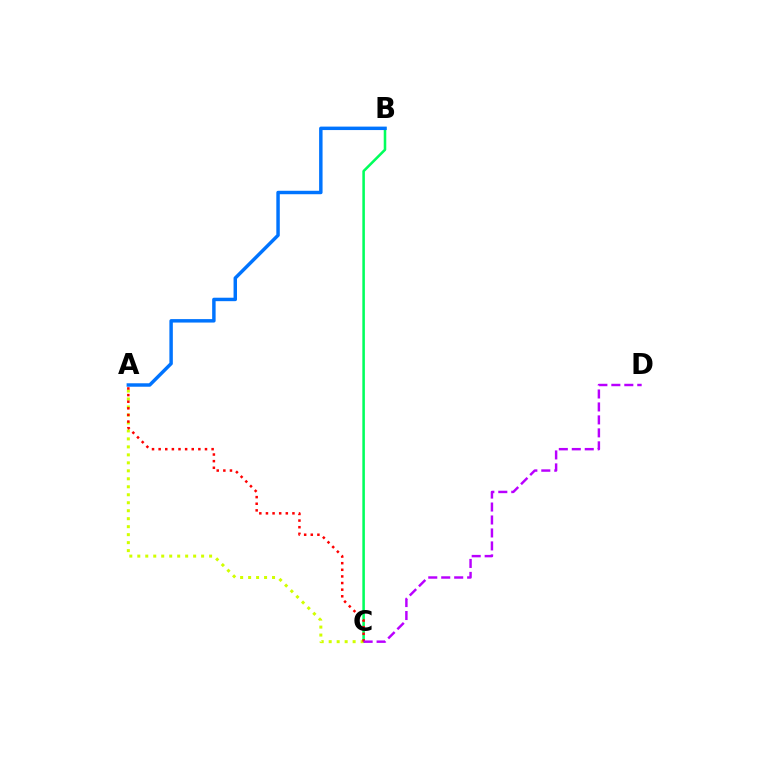{('B', 'C'): [{'color': '#00ff5c', 'line_style': 'solid', 'thickness': 1.84}], ('A', 'B'): [{'color': '#0074ff', 'line_style': 'solid', 'thickness': 2.49}], ('A', 'C'): [{'color': '#d1ff00', 'line_style': 'dotted', 'thickness': 2.17}, {'color': '#ff0000', 'line_style': 'dotted', 'thickness': 1.8}], ('C', 'D'): [{'color': '#b900ff', 'line_style': 'dashed', 'thickness': 1.76}]}